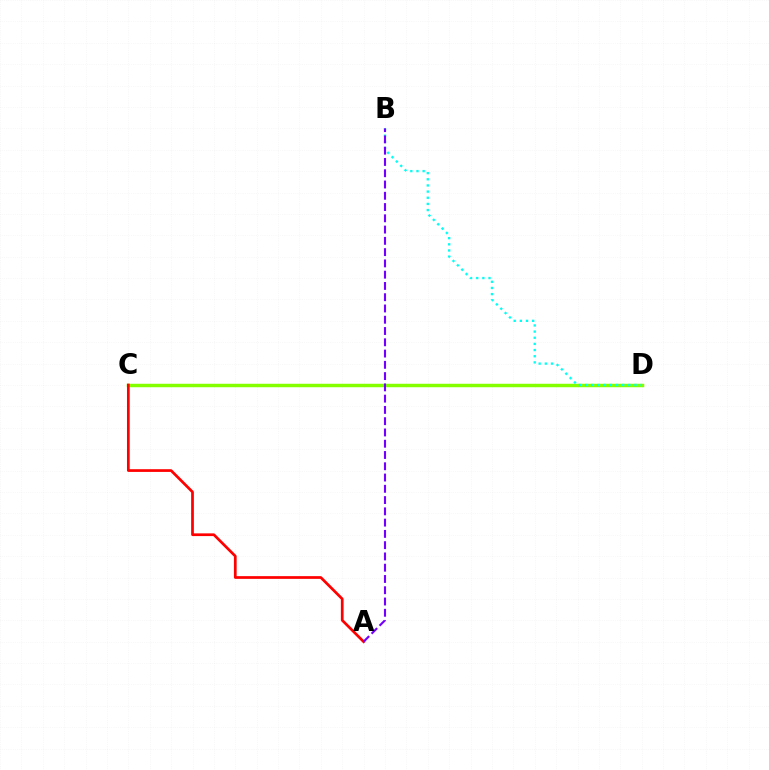{('C', 'D'): [{'color': '#84ff00', 'line_style': 'solid', 'thickness': 2.49}], ('A', 'C'): [{'color': '#ff0000', 'line_style': 'solid', 'thickness': 1.96}], ('B', 'D'): [{'color': '#00fff6', 'line_style': 'dotted', 'thickness': 1.67}], ('A', 'B'): [{'color': '#7200ff', 'line_style': 'dashed', 'thickness': 1.53}]}